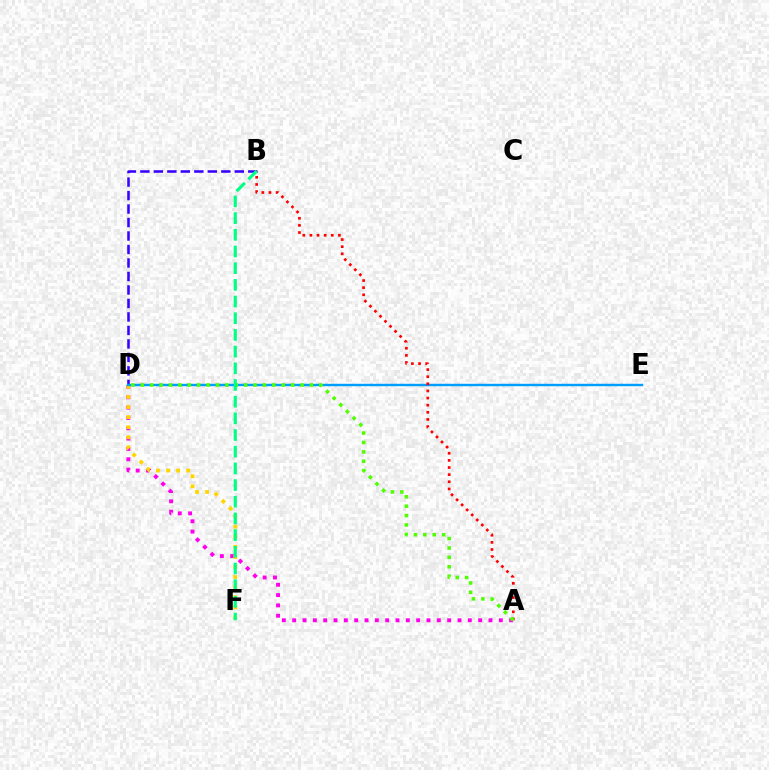{('B', 'D'): [{'color': '#3700ff', 'line_style': 'dashed', 'thickness': 1.83}], ('A', 'D'): [{'color': '#ff00ed', 'line_style': 'dotted', 'thickness': 2.81}, {'color': '#4fff00', 'line_style': 'dotted', 'thickness': 2.55}], ('D', 'F'): [{'color': '#ffd500', 'line_style': 'dotted', 'thickness': 2.74}], ('D', 'E'): [{'color': '#009eff', 'line_style': 'solid', 'thickness': 1.74}], ('A', 'B'): [{'color': '#ff0000', 'line_style': 'dotted', 'thickness': 1.93}], ('B', 'F'): [{'color': '#00ff86', 'line_style': 'dashed', 'thickness': 2.27}]}